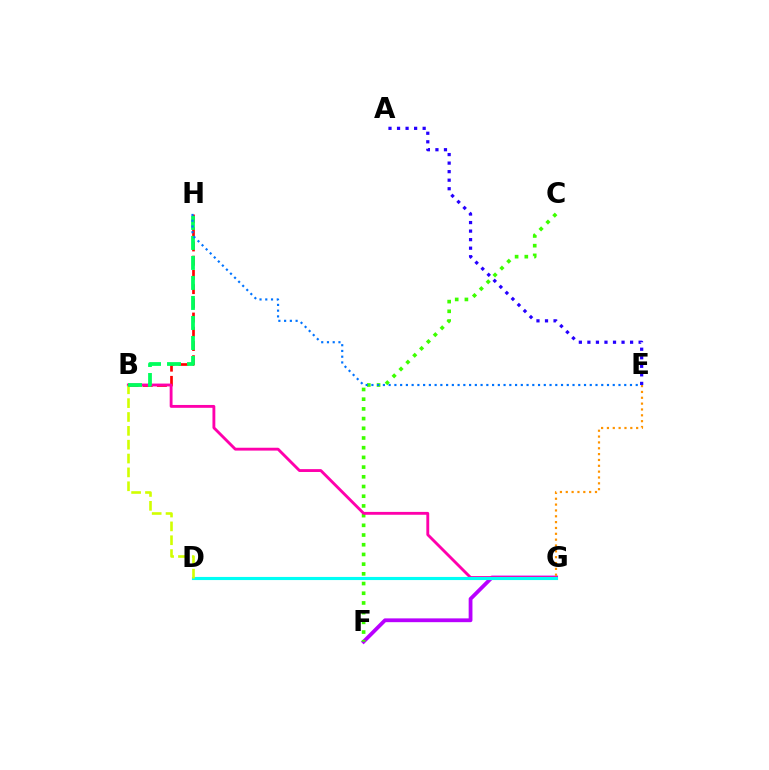{('B', 'H'): [{'color': '#ff0000', 'line_style': 'dashed', 'thickness': 1.93}, {'color': '#00ff5c', 'line_style': 'dashed', 'thickness': 2.72}], ('F', 'G'): [{'color': '#b900ff', 'line_style': 'solid', 'thickness': 2.73}], ('A', 'E'): [{'color': '#2500ff', 'line_style': 'dotted', 'thickness': 2.32}], ('C', 'F'): [{'color': '#3dff00', 'line_style': 'dotted', 'thickness': 2.64}], ('B', 'G'): [{'color': '#ff00ac', 'line_style': 'solid', 'thickness': 2.06}], ('E', 'G'): [{'color': '#ff9400', 'line_style': 'dotted', 'thickness': 1.59}], ('D', 'G'): [{'color': '#00fff6', 'line_style': 'solid', 'thickness': 2.25}], ('B', 'D'): [{'color': '#d1ff00', 'line_style': 'dashed', 'thickness': 1.88}], ('E', 'H'): [{'color': '#0074ff', 'line_style': 'dotted', 'thickness': 1.56}]}